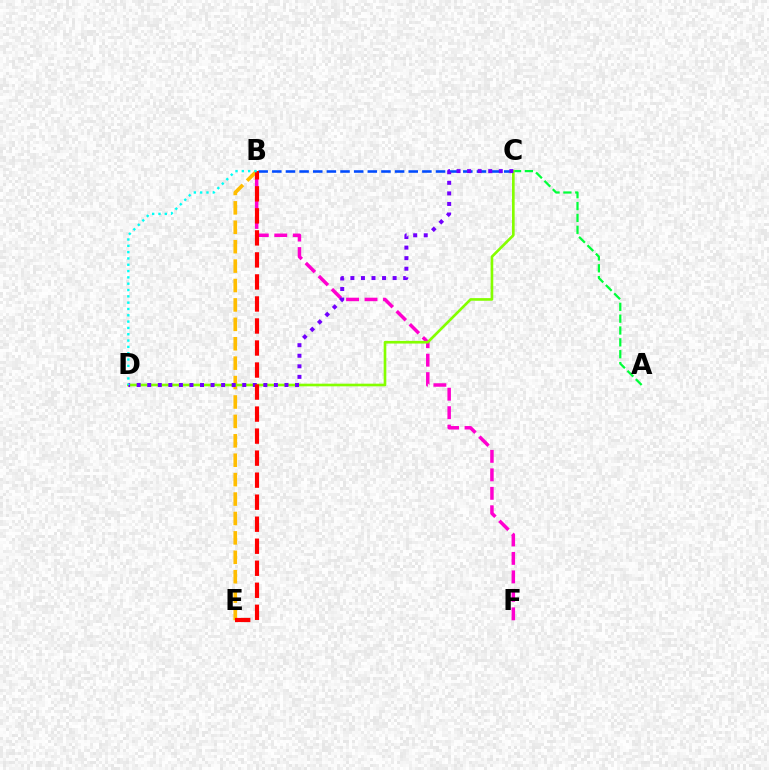{('B', 'F'): [{'color': '#ff00cf', 'line_style': 'dashed', 'thickness': 2.51}], ('B', 'C'): [{'color': '#004bff', 'line_style': 'dashed', 'thickness': 1.85}], ('A', 'C'): [{'color': '#00ff39', 'line_style': 'dashed', 'thickness': 1.61}], ('B', 'E'): [{'color': '#ffbd00', 'line_style': 'dashed', 'thickness': 2.64}, {'color': '#ff0000', 'line_style': 'dashed', 'thickness': 2.99}], ('C', 'D'): [{'color': '#84ff00', 'line_style': 'solid', 'thickness': 1.91}, {'color': '#7200ff', 'line_style': 'dotted', 'thickness': 2.87}], ('B', 'D'): [{'color': '#00fff6', 'line_style': 'dotted', 'thickness': 1.72}]}